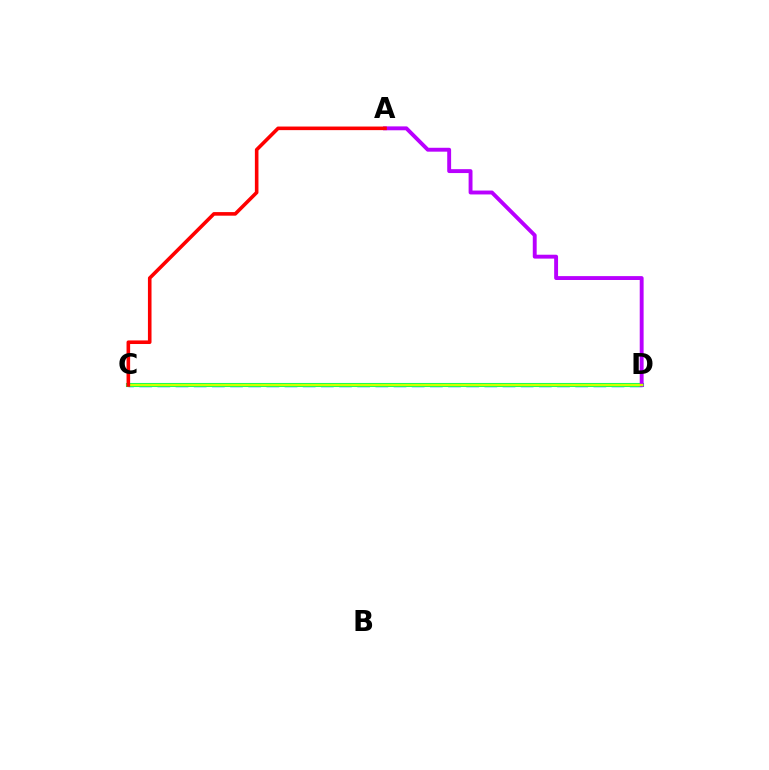{('C', 'D'): [{'color': '#0074ff', 'line_style': 'dashed', 'thickness': 2.47}, {'color': '#00ff5c', 'line_style': 'solid', 'thickness': 2.94}, {'color': '#d1ff00', 'line_style': 'solid', 'thickness': 1.67}], ('A', 'D'): [{'color': '#b900ff', 'line_style': 'solid', 'thickness': 2.8}], ('A', 'C'): [{'color': '#ff0000', 'line_style': 'solid', 'thickness': 2.58}]}